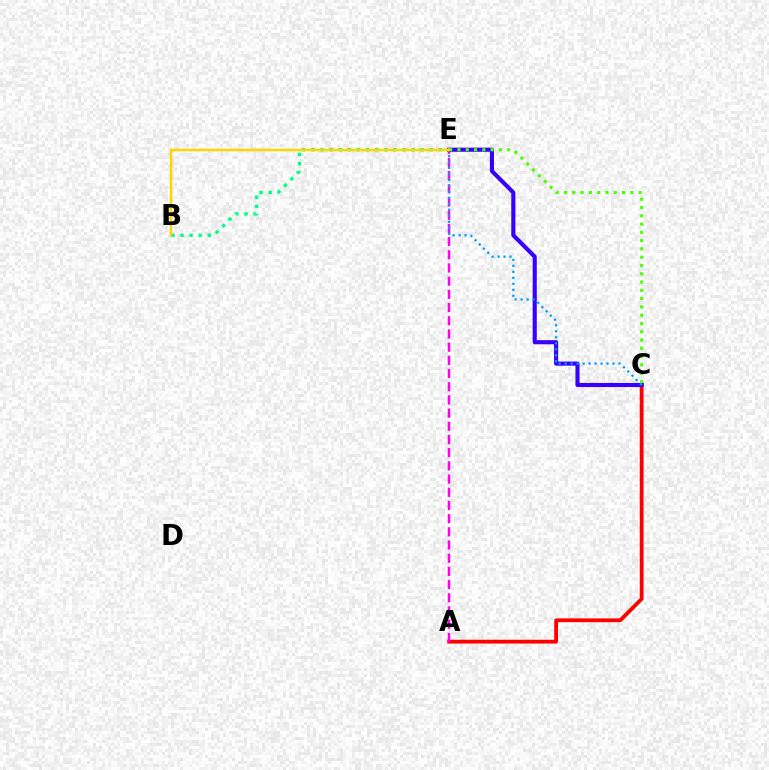{('A', 'C'): [{'color': '#ff0000', 'line_style': 'solid', 'thickness': 2.73}], ('A', 'E'): [{'color': '#ff00ed', 'line_style': 'dashed', 'thickness': 1.79}], ('C', 'E'): [{'color': '#3700ff', 'line_style': 'solid', 'thickness': 2.96}, {'color': '#009eff', 'line_style': 'dotted', 'thickness': 1.63}, {'color': '#4fff00', 'line_style': 'dotted', 'thickness': 2.25}], ('B', 'E'): [{'color': '#00ff86', 'line_style': 'dotted', 'thickness': 2.48}, {'color': '#ffd500', 'line_style': 'solid', 'thickness': 1.78}]}